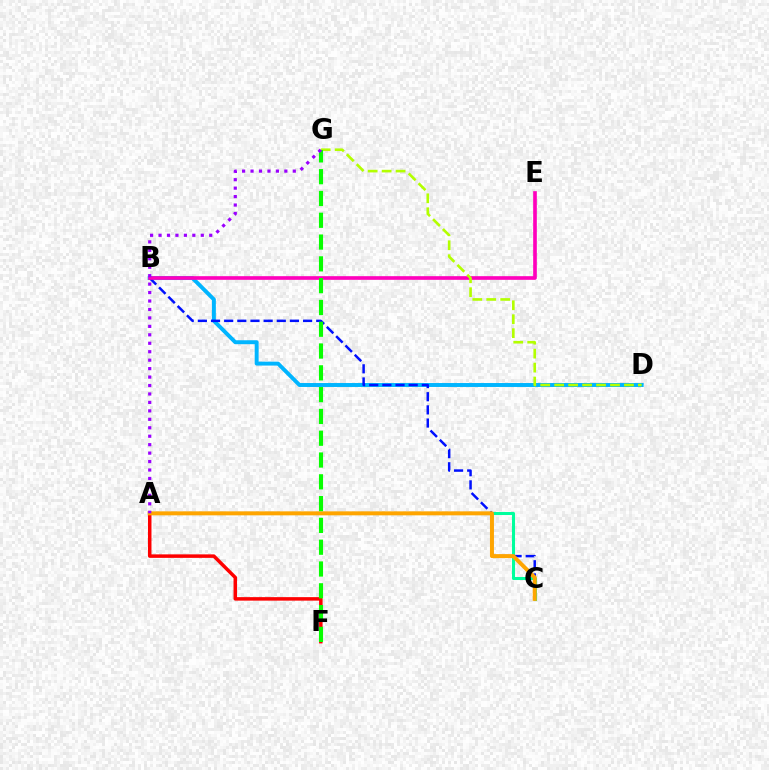{('A', 'C'): [{'color': '#00ff9d', 'line_style': 'solid', 'thickness': 2.2}, {'color': '#ffa500', 'line_style': 'solid', 'thickness': 2.86}], ('A', 'F'): [{'color': '#ff0000', 'line_style': 'solid', 'thickness': 2.52}], ('B', 'D'): [{'color': '#00b5ff', 'line_style': 'solid', 'thickness': 2.83}], ('B', 'C'): [{'color': '#0010ff', 'line_style': 'dashed', 'thickness': 1.79}], ('B', 'E'): [{'color': '#ff00bd', 'line_style': 'solid', 'thickness': 2.63}], ('D', 'G'): [{'color': '#b3ff00', 'line_style': 'dashed', 'thickness': 1.9}], ('F', 'G'): [{'color': '#08ff00', 'line_style': 'dashed', 'thickness': 2.96}], ('A', 'G'): [{'color': '#9b00ff', 'line_style': 'dotted', 'thickness': 2.3}]}